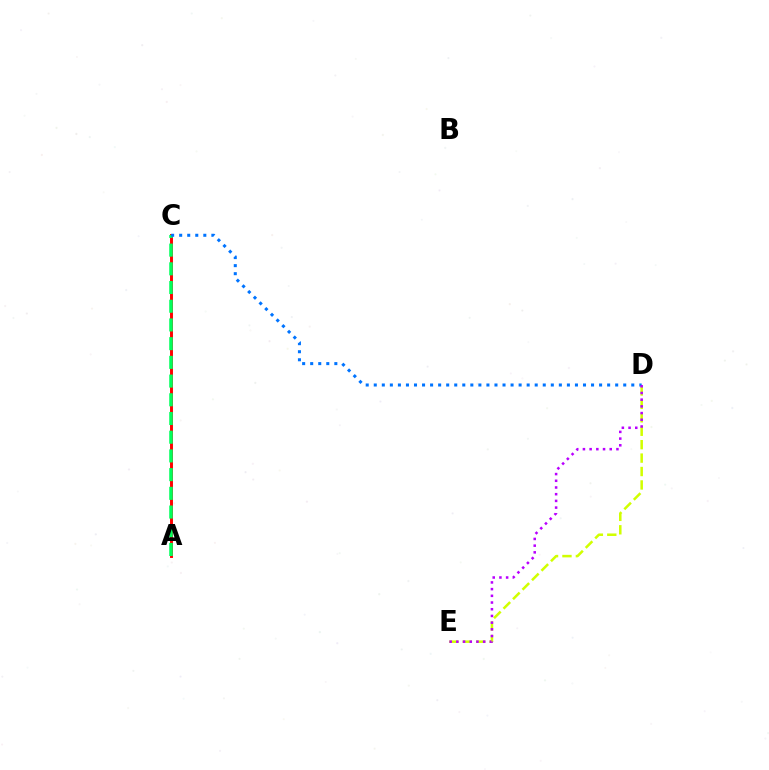{('A', 'C'): [{'color': '#ff0000', 'line_style': 'solid', 'thickness': 2.11}, {'color': '#00ff5c', 'line_style': 'dashed', 'thickness': 2.54}], ('D', 'E'): [{'color': '#d1ff00', 'line_style': 'dashed', 'thickness': 1.82}, {'color': '#b900ff', 'line_style': 'dotted', 'thickness': 1.82}], ('C', 'D'): [{'color': '#0074ff', 'line_style': 'dotted', 'thickness': 2.19}]}